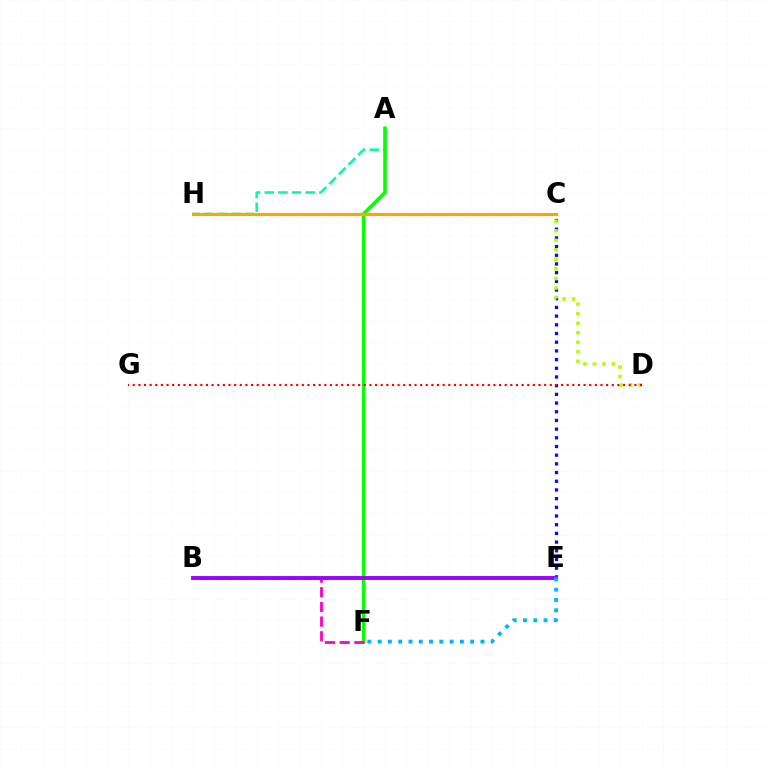{('A', 'H'): [{'color': '#00ff9d', 'line_style': 'dashed', 'thickness': 1.85}], ('A', 'F'): [{'color': '#08ff00', 'line_style': 'solid', 'thickness': 2.58}], ('C', 'E'): [{'color': '#0010ff', 'line_style': 'dotted', 'thickness': 2.36}], ('C', 'D'): [{'color': '#b3ff00', 'line_style': 'dotted', 'thickness': 2.59}], ('B', 'F'): [{'color': '#ff00bd', 'line_style': 'dashed', 'thickness': 2.0}], ('C', 'H'): [{'color': '#ffa500', 'line_style': 'solid', 'thickness': 2.25}], ('B', 'E'): [{'color': '#9b00ff', 'line_style': 'solid', 'thickness': 2.79}], ('D', 'G'): [{'color': '#ff0000', 'line_style': 'dotted', 'thickness': 1.53}], ('E', 'F'): [{'color': '#00b5ff', 'line_style': 'dotted', 'thickness': 2.79}]}